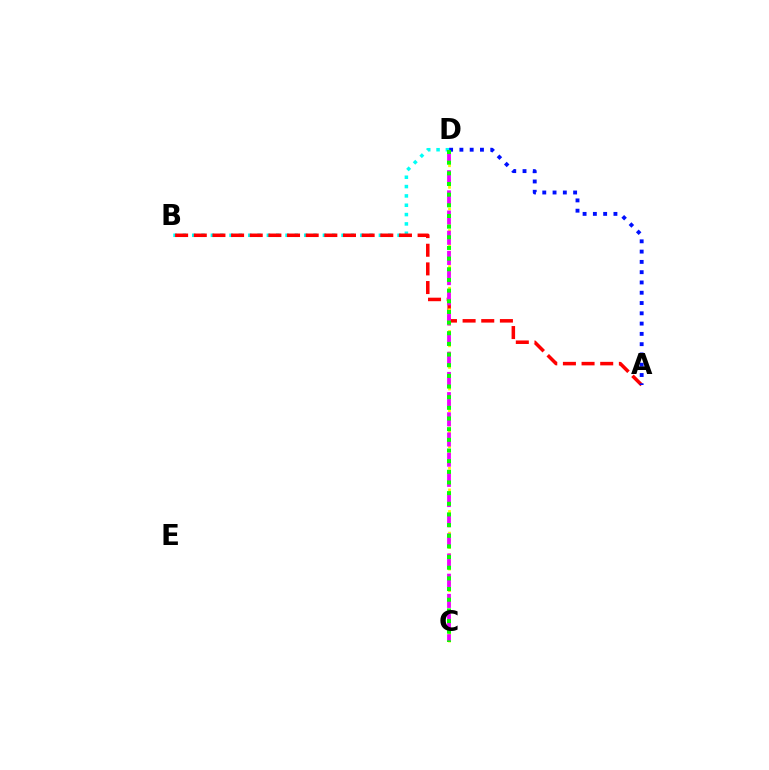{('B', 'D'): [{'color': '#00fff6', 'line_style': 'dotted', 'thickness': 2.54}], ('A', 'B'): [{'color': '#ff0000', 'line_style': 'dashed', 'thickness': 2.53}], ('C', 'D'): [{'color': '#fcf500', 'line_style': 'dotted', 'thickness': 1.96}, {'color': '#ee00ff', 'line_style': 'dashed', 'thickness': 2.74}, {'color': '#08ff00', 'line_style': 'dotted', 'thickness': 2.9}], ('A', 'D'): [{'color': '#0010ff', 'line_style': 'dotted', 'thickness': 2.79}]}